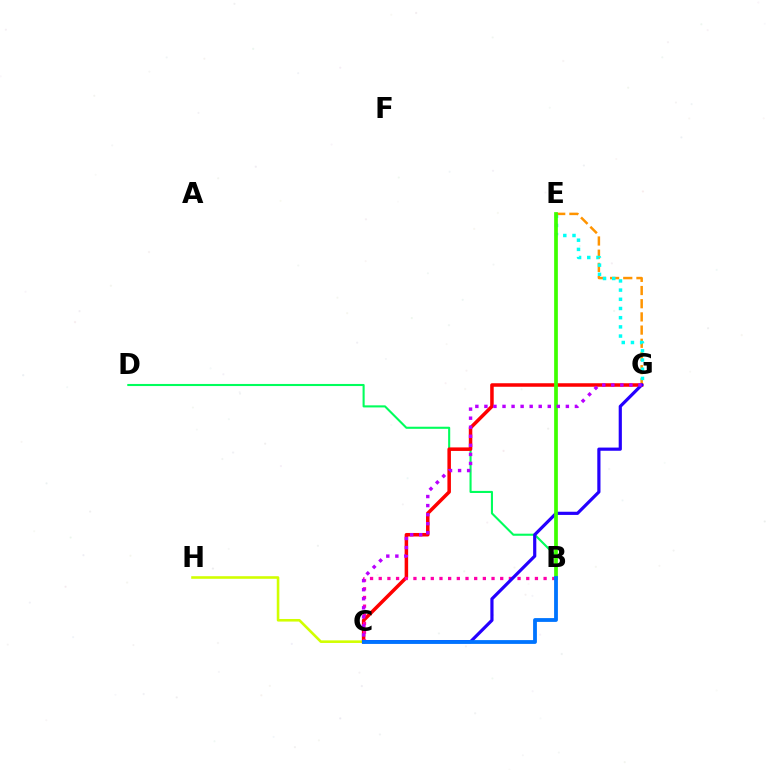{('E', 'G'): [{'color': '#ff9400', 'line_style': 'dashed', 'thickness': 1.79}, {'color': '#00fff6', 'line_style': 'dotted', 'thickness': 2.5}], ('C', 'H'): [{'color': '#d1ff00', 'line_style': 'solid', 'thickness': 1.87}], ('B', 'D'): [{'color': '#00ff5c', 'line_style': 'solid', 'thickness': 1.51}], ('C', 'G'): [{'color': '#ff0000', 'line_style': 'solid', 'thickness': 2.53}, {'color': '#2500ff', 'line_style': 'solid', 'thickness': 2.29}, {'color': '#b900ff', 'line_style': 'dotted', 'thickness': 2.46}], ('B', 'C'): [{'color': '#ff00ac', 'line_style': 'dotted', 'thickness': 2.36}, {'color': '#0074ff', 'line_style': 'solid', 'thickness': 2.74}], ('B', 'E'): [{'color': '#3dff00', 'line_style': 'solid', 'thickness': 2.68}]}